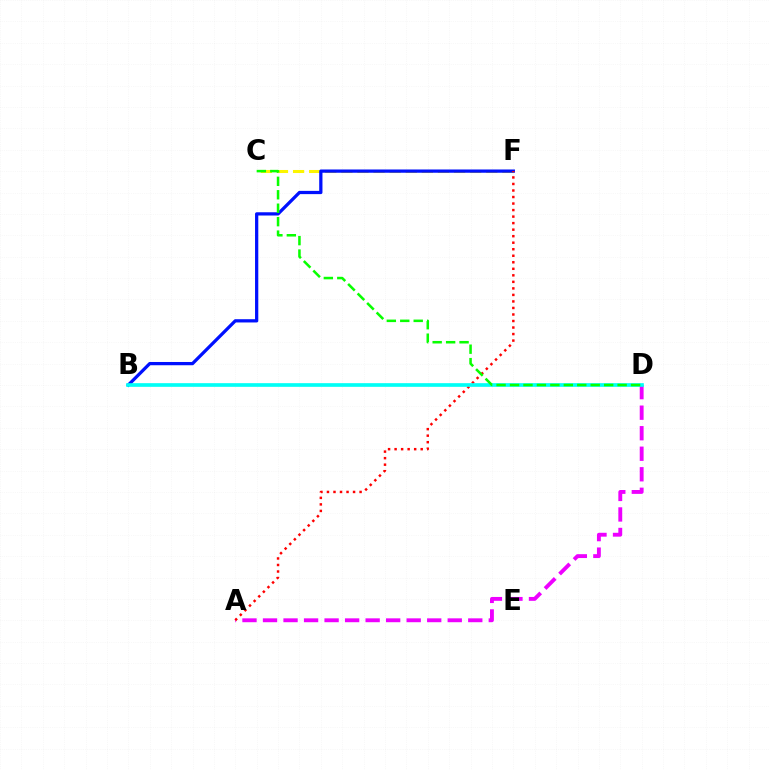{('C', 'F'): [{'color': '#fcf500', 'line_style': 'dashed', 'thickness': 2.19}], ('B', 'F'): [{'color': '#0010ff', 'line_style': 'solid', 'thickness': 2.34}], ('A', 'D'): [{'color': '#ee00ff', 'line_style': 'dashed', 'thickness': 2.79}], ('A', 'F'): [{'color': '#ff0000', 'line_style': 'dotted', 'thickness': 1.77}], ('B', 'D'): [{'color': '#00fff6', 'line_style': 'solid', 'thickness': 2.64}], ('C', 'D'): [{'color': '#08ff00', 'line_style': 'dashed', 'thickness': 1.83}]}